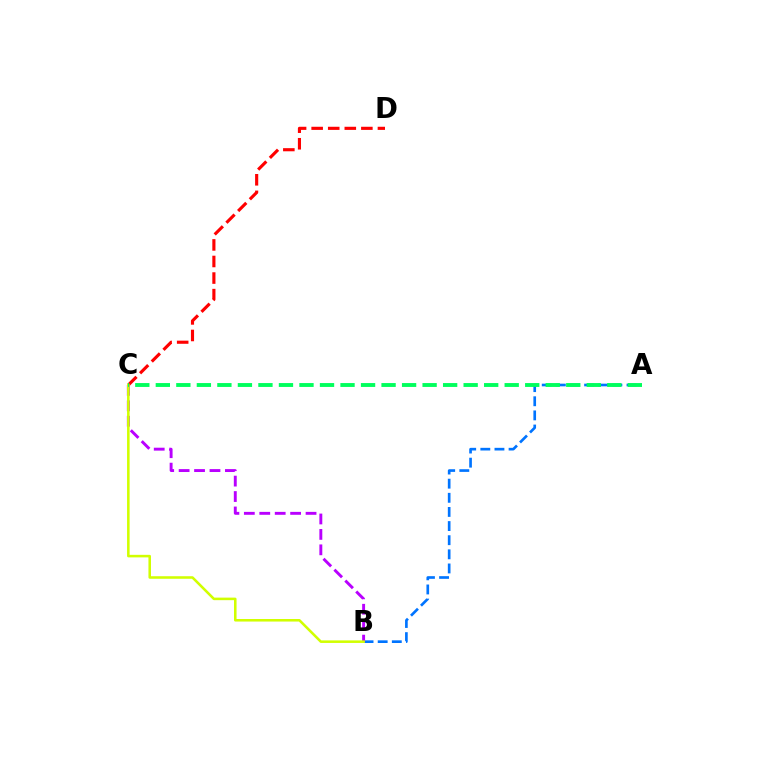{('C', 'D'): [{'color': '#ff0000', 'line_style': 'dashed', 'thickness': 2.25}], ('A', 'B'): [{'color': '#0074ff', 'line_style': 'dashed', 'thickness': 1.92}], ('B', 'C'): [{'color': '#b900ff', 'line_style': 'dashed', 'thickness': 2.1}, {'color': '#d1ff00', 'line_style': 'solid', 'thickness': 1.84}], ('A', 'C'): [{'color': '#00ff5c', 'line_style': 'dashed', 'thickness': 2.79}]}